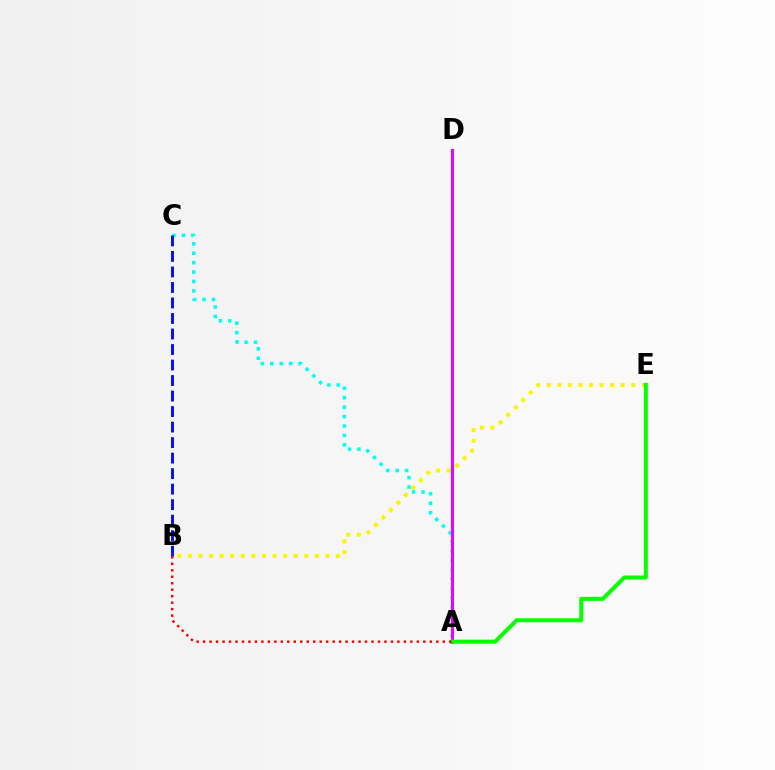{('A', 'C'): [{'color': '#00fff6', 'line_style': 'dotted', 'thickness': 2.56}], ('B', 'E'): [{'color': '#fcf500', 'line_style': 'dotted', 'thickness': 2.87}], ('B', 'C'): [{'color': '#0010ff', 'line_style': 'dashed', 'thickness': 2.11}], ('A', 'D'): [{'color': '#ee00ff', 'line_style': 'solid', 'thickness': 2.15}], ('A', 'E'): [{'color': '#08ff00', 'line_style': 'solid', 'thickness': 2.89}], ('A', 'B'): [{'color': '#ff0000', 'line_style': 'dotted', 'thickness': 1.76}]}